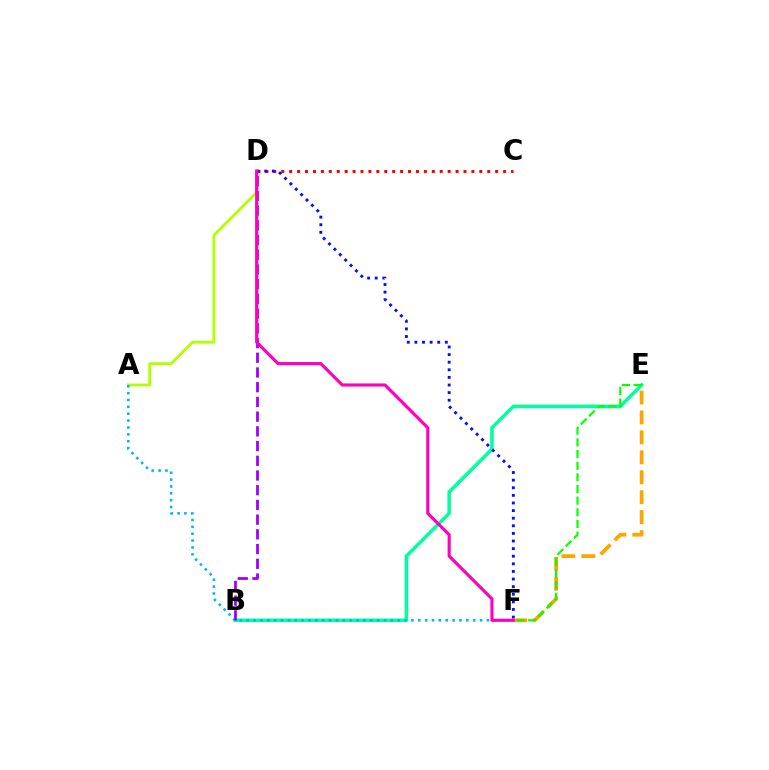{('B', 'E'): [{'color': '#00ff9d', 'line_style': 'solid', 'thickness': 2.53}], ('C', 'D'): [{'color': '#ff0000', 'line_style': 'dotted', 'thickness': 2.15}], ('D', 'F'): [{'color': '#0010ff', 'line_style': 'dotted', 'thickness': 2.07}, {'color': '#ff00bd', 'line_style': 'solid', 'thickness': 2.25}], ('E', 'F'): [{'color': '#ffa500', 'line_style': 'dashed', 'thickness': 2.71}, {'color': '#08ff00', 'line_style': 'dashed', 'thickness': 1.58}], ('A', 'D'): [{'color': '#b3ff00', 'line_style': 'solid', 'thickness': 2.05}], ('A', 'F'): [{'color': '#00b5ff', 'line_style': 'dotted', 'thickness': 1.86}], ('B', 'D'): [{'color': '#9b00ff', 'line_style': 'dashed', 'thickness': 2.0}]}